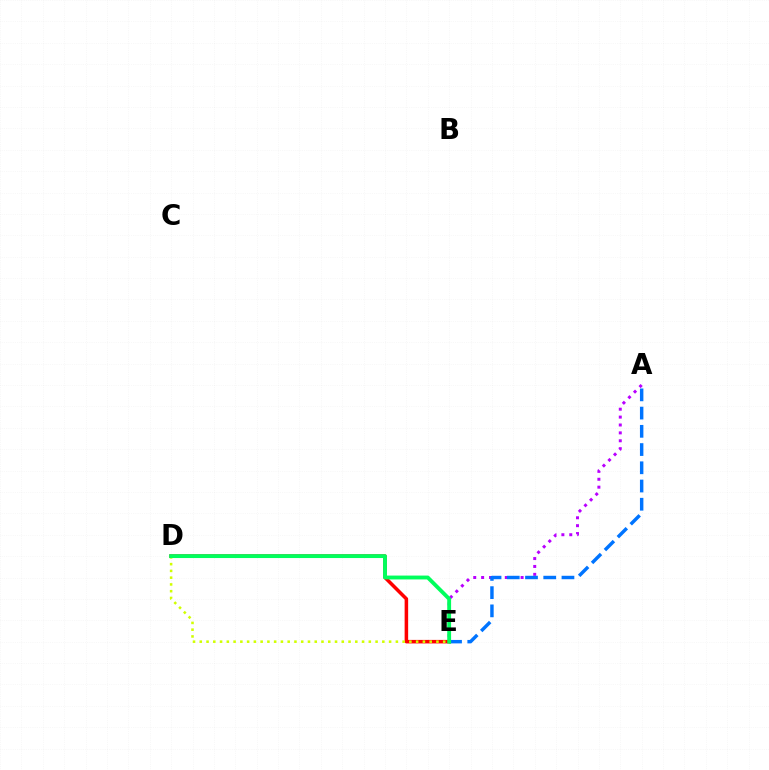{('D', 'E'): [{'color': '#ff0000', 'line_style': 'solid', 'thickness': 2.54}, {'color': '#d1ff00', 'line_style': 'dotted', 'thickness': 1.84}, {'color': '#00ff5c', 'line_style': 'solid', 'thickness': 2.78}], ('A', 'E'): [{'color': '#b900ff', 'line_style': 'dotted', 'thickness': 2.14}, {'color': '#0074ff', 'line_style': 'dashed', 'thickness': 2.48}]}